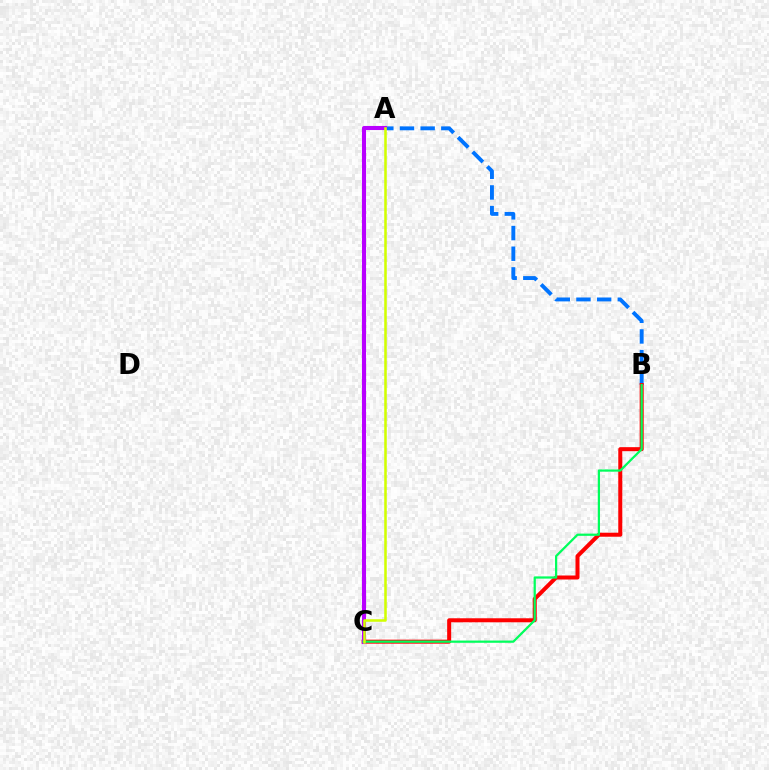{('A', 'B'): [{'color': '#0074ff', 'line_style': 'dashed', 'thickness': 2.81}], ('B', 'C'): [{'color': '#ff0000', 'line_style': 'solid', 'thickness': 2.89}, {'color': '#00ff5c', 'line_style': 'solid', 'thickness': 1.61}], ('A', 'C'): [{'color': '#b900ff', 'line_style': 'solid', 'thickness': 2.94}, {'color': '#d1ff00', 'line_style': 'solid', 'thickness': 1.83}]}